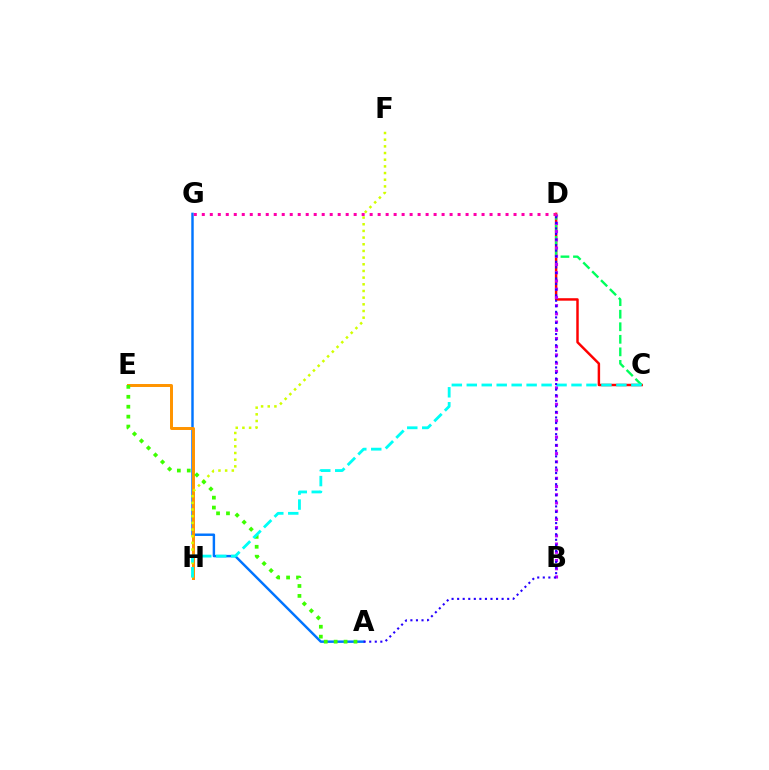{('A', 'G'): [{'color': '#0074ff', 'line_style': 'solid', 'thickness': 1.76}], ('E', 'H'): [{'color': '#ff9400', 'line_style': 'solid', 'thickness': 2.14}], ('F', 'H'): [{'color': '#d1ff00', 'line_style': 'dotted', 'thickness': 1.81}], ('C', 'D'): [{'color': '#ff0000', 'line_style': 'solid', 'thickness': 1.77}, {'color': '#00ff5c', 'line_style': 'dashed', 'thickness': 1.7}], ('A', 'E'): [{'color': '#3dff00', 'line_style': 'dotted', 'thickness': 2.7}], ('B', 'D'): [{'color': '#b900ff', 'line_style': 'dotted', 'thickness': 2.23}], ('C', 'H'): [{'color': '#00fff6', 'line_style': 'dashed', 'thickness': 2.03}], ('A', 'D'): [{'color': '#2500ff', 'line_style': 'dotted', 'thickness': 1.51}], ('D', 'G'): [{'color': '#ff00ac', 'line_style': 'dotted', 'thickness': 2.17}]}